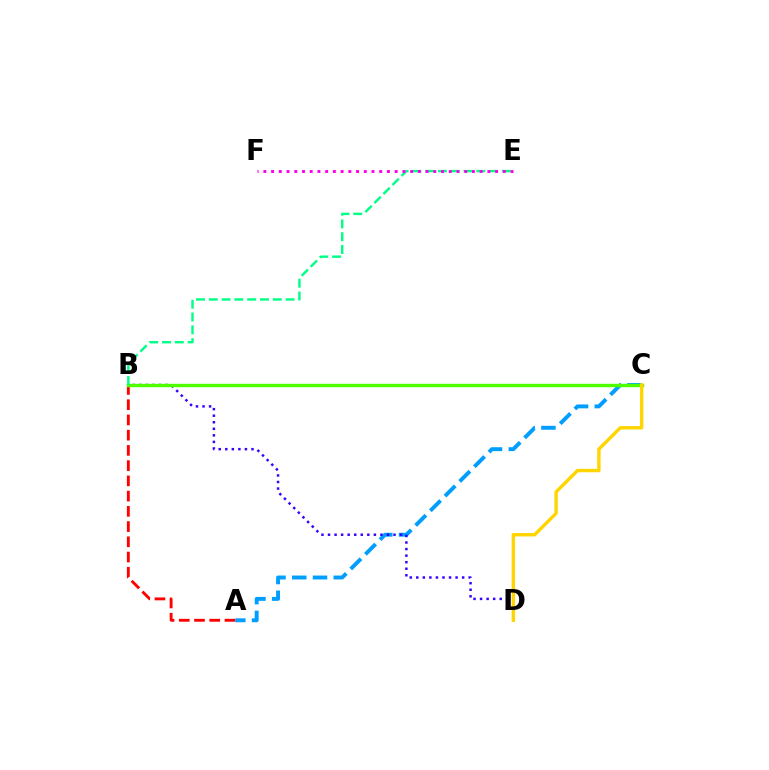{('A', 'B'): [{'color': '#ff0000', 'line_style': 'dashed', 'thickness': 2.07}], ('A', 'C'): [{'color': '#009eff', 'line_style': 'dashed', 'thickness': 2.82}], ('B', 'D'): [{'color': '#3700ff', 'line_style': 'dotted', 'thickness': 1.78}], ('B', 'C'): [{'color': '#4fff00', 'line_style': 'solid', 'thickness': 2.45}], ('B', 'E'): [{'color': '#00ff86', 'line_style': 'dashed', 'thickness': 1.74}], ('C', 'D'): [{'color': '#ffd500', 'line_style': 'solid', 'thickness': 2.44}], ('E', 'F'): [{'color': '#ff00ed', 'line_style': 'dotted', 'thickness': 2.1}]}